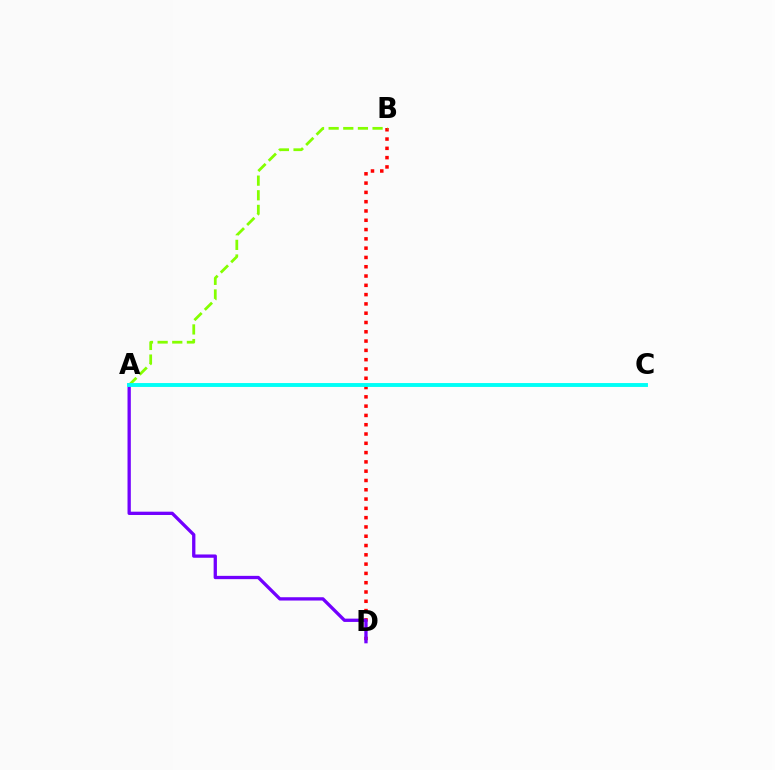{('B', 'D'): [{'color': '#ff0000', 'line_style': 'dotted', 'thickness': 2.52}], ('A', 'D'): [{'color': '#7200ff', 'line_style': 'solid', 'thickness': 2.37}], ('A', 'B'): [{'color': '#84ff00', 'line_style': 'dashed', 'thickness': 1.99}], ('A', 'C'): [{'color': '#00fff6', 'line_style': 'solid', 'thickness': 2.8}]}